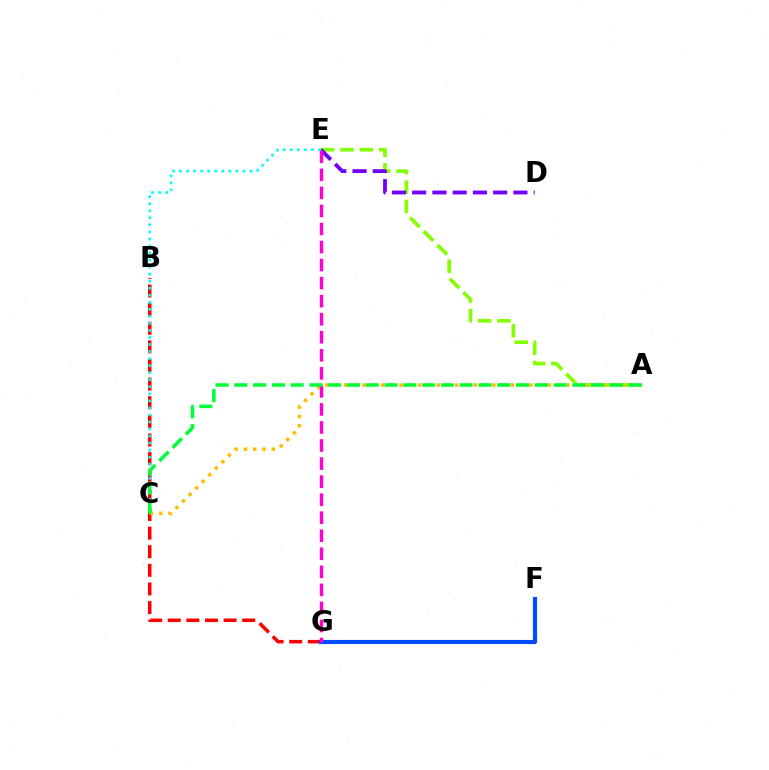{('A', 'E'): [{'color': '#84ff00', 'line_style': 'dashed', 'thickness': 2.63}], ('B', 'G'): [{'color': '#ff0000', 'line_style': 'dashed', 'thickness': 2.53}], ('F', 'G'): [{'color': '#004bff', 'line_style': 'solid', 'thickness': 2.97}], ('A', 'C'): [{'color': '#ffbd00', 'line_style': 'dotted', 'thickness': 2.52}, {'color': '#00ff39', 'line_style': 'dashed', 'thickness': 2.55}], ('D', 'E'): [{'color': '#7200ff', 'line_style': 'dashed', 'thickness': 2.75}], ('E', 'G'): [{'color': '#ff00cf', 'line_style': 'dashed', 'thickness': 2.45}], ('C', 'E'): [{'color': '#00fff6', 'line_style': 'dotted', 'thickness': 1.91}]}